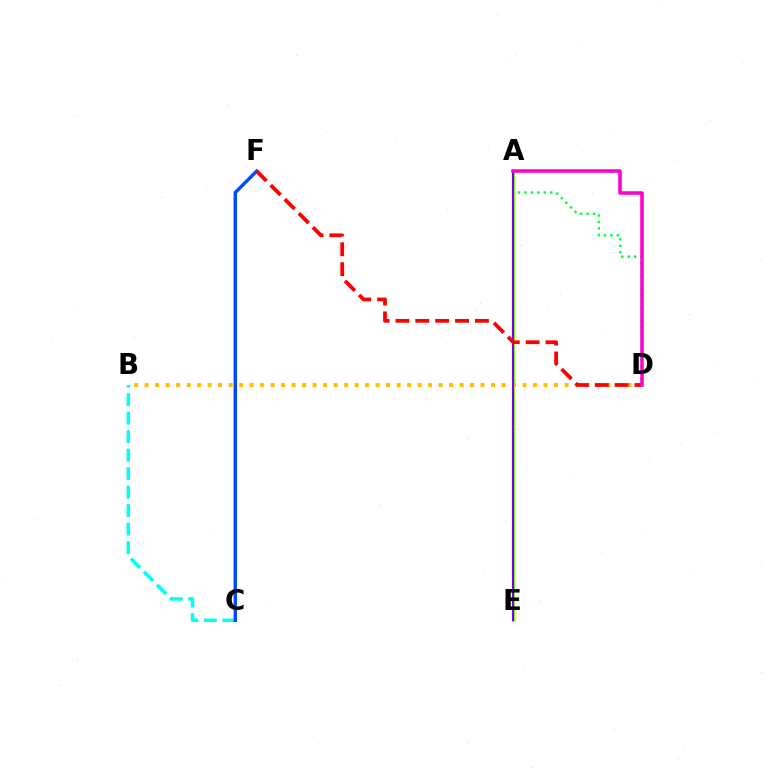{('A', 'D'): [{'color': '#00ff39', 'line_style': 'dotted', 'thickness': 1.75}, {'color': '#ff00cf', 'line_style': 'solid', 'thickness': 2.55}], ('A', 'E'): [{'color': '#84ff00', 'line_style': 'solid', 'thickness': 2.12}, {'color': '#7200ff', 'line_style': 'solid', 'thickness': 1.51}], ('B', 'D'): [{'color': '#ffbd00', 'line_style': 'dotted', 'thickness': 2.85}], ('B', 'C'): [{'color': '#00fff6', 'line_style': 'dashed', 'thickness': 2.51}], ('C', 'F'): [{'color': '#004bff', 'line_style': 'solid', 'thickness': 2.47}], ('D', 'F'): [{'color': '#ff0000', 'line_style': 'dashed', 'thickness': 2.7}]}